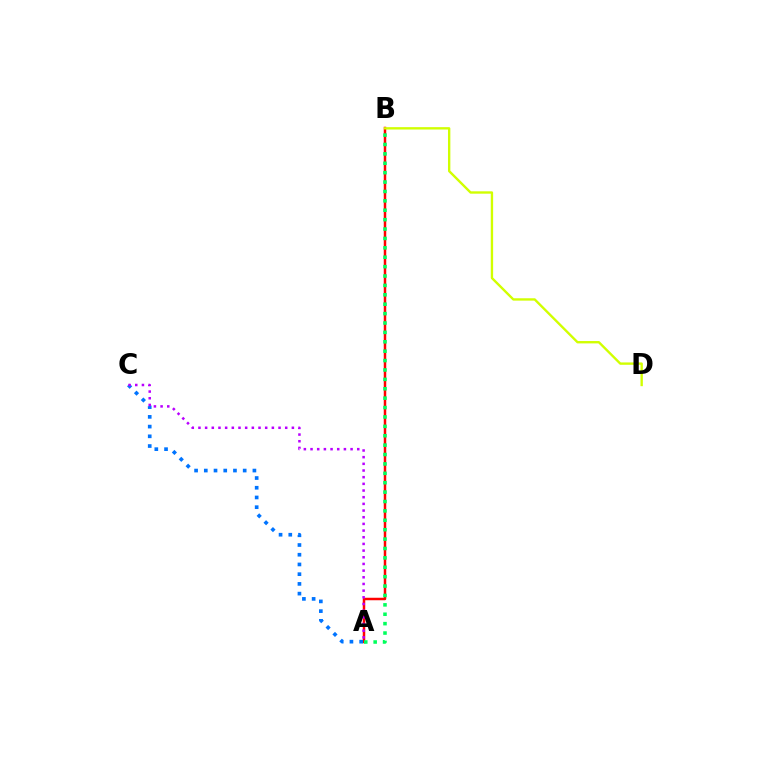{('A', 'B'): [{'color': '#ff0000', 'line_style': 'solid', 'thickness': 1.79}, {'color': '#00ff5c', 'line_style': 'dotted', 'thickness': 2.55}], ('A', 'C'): [{'color': '#0074ff', 'line_style': 'dotted', 'thickness': 2.64}, {'color': '#b900ff', 'line_style': 'dotted', 'thickness': 1.81}], ('B', 'D'): [{'color': '#d1ff00', 'line_style': 'solid', 'thickness': 1.7}]}